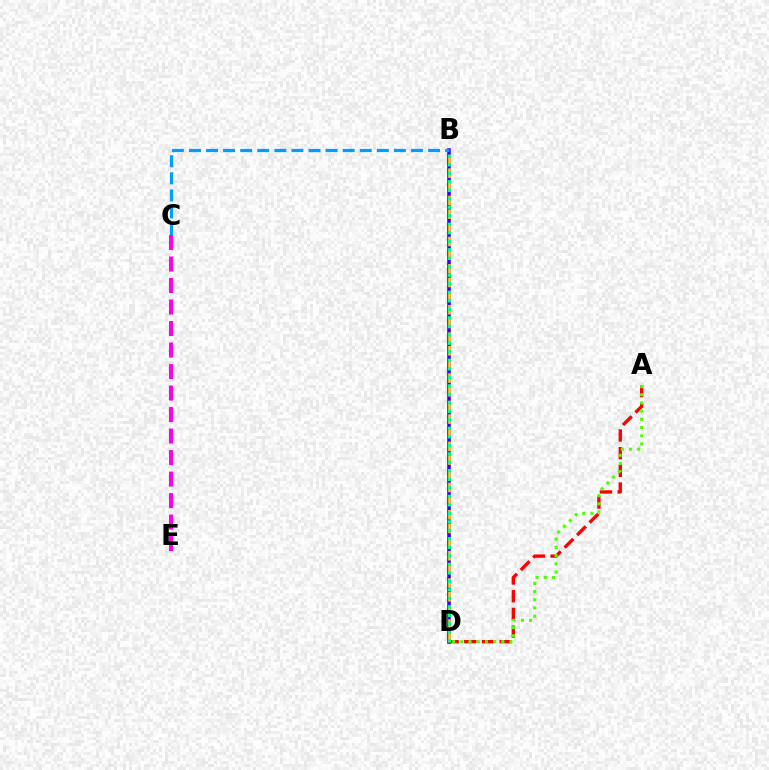{('B', 'D'): [{'color': '#3700ff', 'line_style': 'solid', 'thickness': 2.59}, {'color': '#ffd500', 'line_style': 'dashed', 'thickness': 1.86}, {'color': '#00ff86', 'line_style': 'dotted', 'thickness': 2.31}], ('B', 'C'): [{'color': '#009eff', 'line_style': 'dashed', 'thickness': 2.32}], ('A', 'D'): [{'color': '#ff0000', 'line_style': 'dashed', 'thickness': 2.4}, {'color': '#4fff00', 'line_style': 'dotted', 'thickness': 2.23}], ('C', 'E'): [{'color': '#ff00ed', 'line_style': 'dashed', 'thickness': 2.92}]}